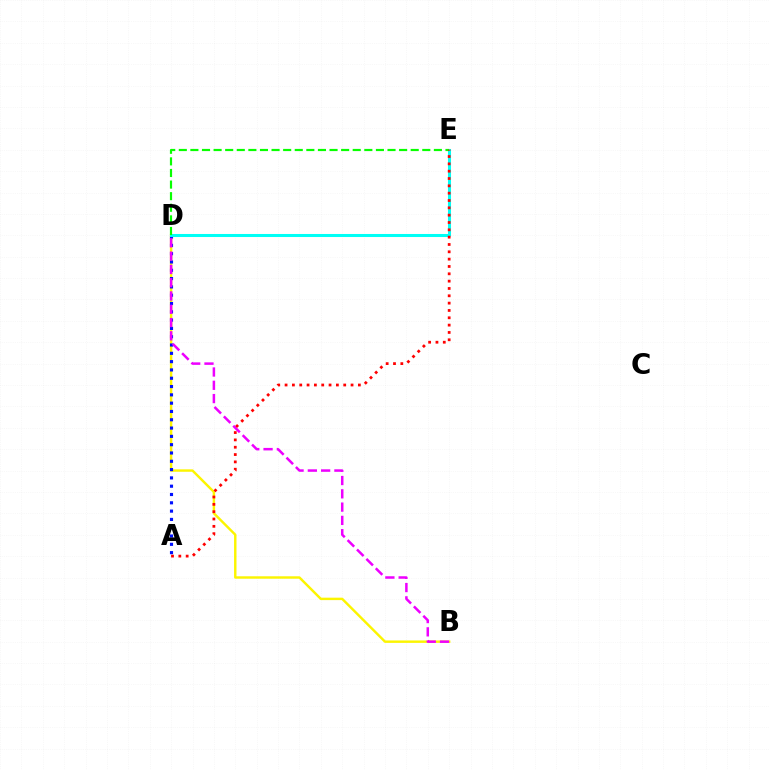{('B', 'D'): [{'color': '#fcf500', 'line_style': 'solid', 'thickness': 1.75}, {'color': '#ee00ff', 'line_style': 'dashed', 'thickness': 1.8}], ('A', 'D'): [{'color': '#0010ff', 'line_style': 'dotted', 'thickness': 2.26}], ('D', 'E'): [{'color': '#00fff6', 'line_style': 'solid', 'thickness': 2.2}, {'color': '#08ff00', 'line_style': 'dashed', 'thickness': 1.58}], ('A', 'E'): [{'color': '#ff0000', 'line_style': 'dotted', 'thickness': 1.99}]}